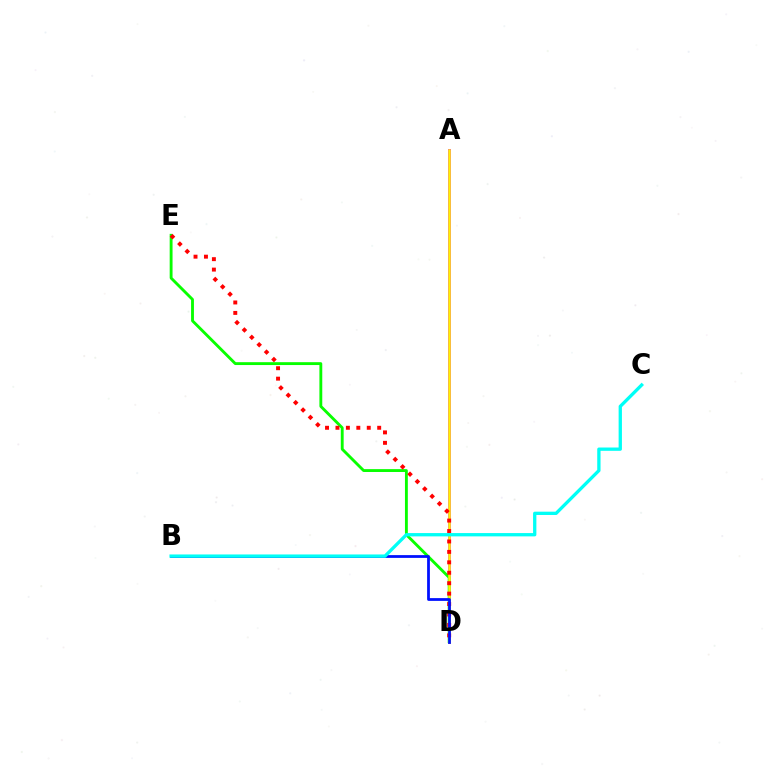{('A', 'D'): [{'color': '#ee00ff', 'line_style': 'solid', 'thickness': 2.09}, {'color': '#fcf500', 'line_style': 'solid', 'thickness': 1.82}], ('D', 'E'): [{'color': '#08ff00', 'line_style': 'solid', 'thickness': 2.06}, {'color': '#ff0000', 'line_style': 'dotted', 'thickness': 2.83}], ('B', 'D'): [{'color': '#0010ff', 'line_style': 'solid', 'thickness': 1.99}], ('B', 'C'): [{'color': '#00fff6', 'line_style': 'solid', 'thickness': 2.38}]}